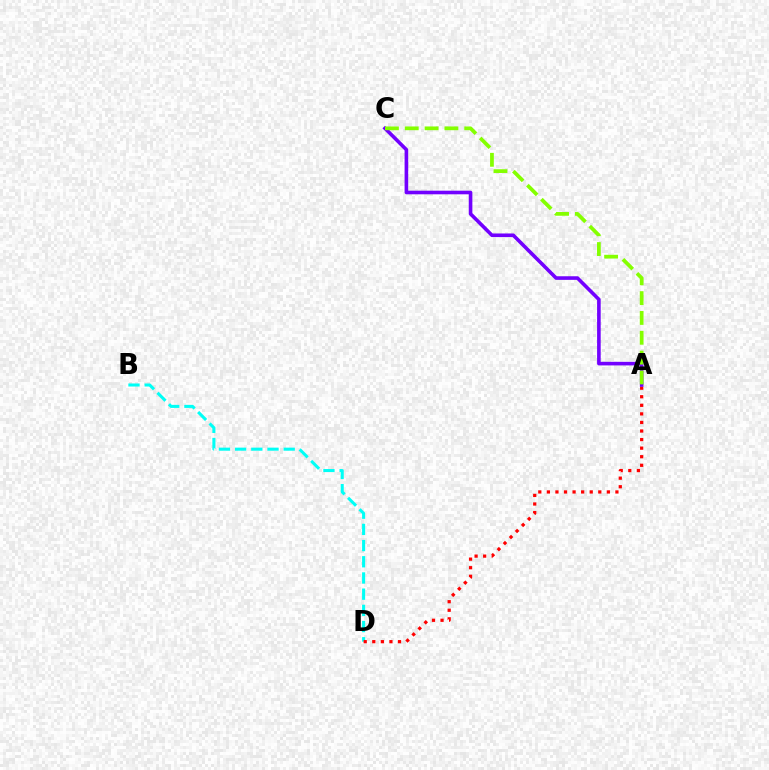{('B', 'D'): [{'color': '#00fff6', 'line_style': 'dashed', 'thickness': 2.2}], ('A', 'D'): [{'color': '#ff0000', 'line_style': 'dotted', 'thickness': 2.33}], ('A', 'C'): [{'color': '#7200ff', 'line_style': 'solid', 'thickness': 2.6}, {'color': '#84ff00', 'line_style': 'dashed', 'thickness': 2.69}]}